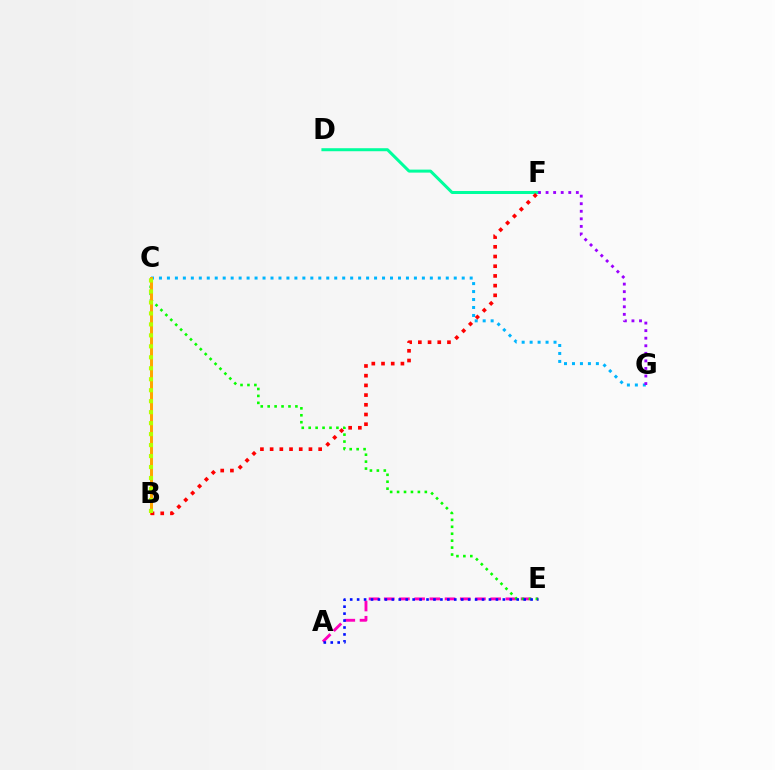{('D', 'F'): [{'color': '#00ff9d', 'line_style': 'solid', 'thickness': 2.17}], ('A', 'E'): [{'color': '#ff00bd', 'line_style': 'dashed', 'thickness': 2.07}, {'color': '#0010ff', 'line_style': 'dotted', 'thickness': 1.89}], ('C', 'G'): [{'color': '#00b5ff', 'line_style': 'dotted', 'thickness': 2.16}], ('C', 'E'): [{'color': '#08ff00', 'line_style': 'dotted', 'thickness': 1.88}], ('B', 'C'): [{'color': '#ffa500', 'line_style': 'solid', 'thickness': 2.14}, {'color': '#b3ff00', 'line_style': 'dotted', 'thickness': 2.98}], ('B', 'F'): [{'color': '#ff0000', 'line_style': 'dotted', 'thickness': 2.64}], ('F', 'G'): [{'color': '#9b00ff', 'line_style': 'dotted', 'thickness': 2.05}]}